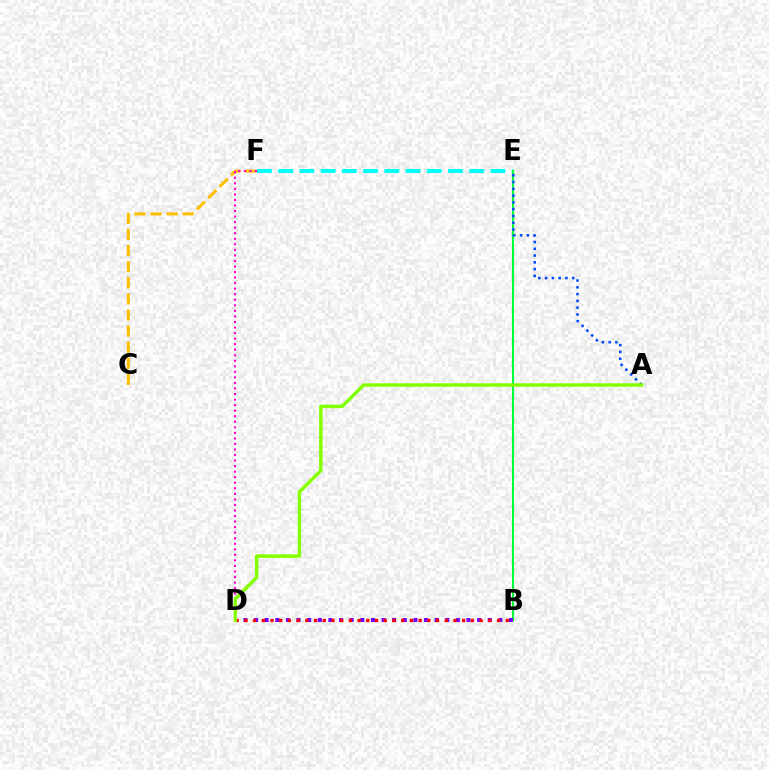{('E', 'F'): [{'color': '#00fff6', 'line_style': 'dashed', 'thickness': 2.88}], ('B', 'E'): [{'color': '#00ff39', 'line_style': 'solid', 'thickness': 1.53}], ('C', 'F'): [{'color': '#ffbd00', 'line_style': 'dashed', 'thickness': 2.19}], ('D', 'F'): [{'color': '#ff00cf', 'line_style': 'dotted', 'thickness': 1.51}], ('B', 'D'): [{'color': '#7200ff', 'line_style': 'dotted', 'thickness': 2.89}, {'color': '#ff0000', 'line_style': 'dotted', 'thickness': 2.37}], ('A', 'E'): [{'color': '#004bff', 'line_style': 'dotted', 'thickness': 1.84}], ('A', 'D'): [{'color': '#84ff00', 'line_style': 'solid', 'thickness': 2.49}]}